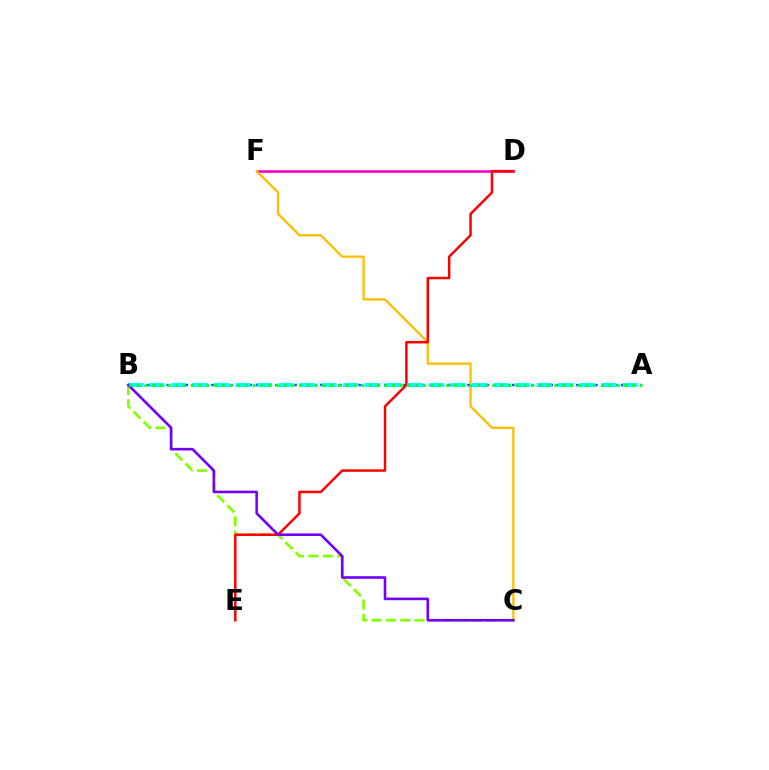{('D', 'F'): [{'color': '#ff00cf', 'line_style': 'solid', 'thickness': 1.88}], ('C', 'F'): [{'color': '#ffbd00', 'line_style': 'solid', 'thickness': 1.66}], ('A', 'B'): [{'color': '#004bff', 'line_style': 'dotted', 'thickness': 1.74}, {'color': '#00fff6', 'line_style': 'dashed', 'thickness': 2.92}, {'color': '#00ff39', 'line_style': 'dotted', 'thickness': 2.1}], ('B', 'C'): [{'color': '#84ff00', 'line_style': 'dashed', 'thickness': 1.95}, {'color': '#7200ff', 'line_style': 'solid', 'thickness': 1.88}], ('D', 'E'): [{'color': '#ff0000', 'line_style': 'solid', 'thickness': 1.79}]}